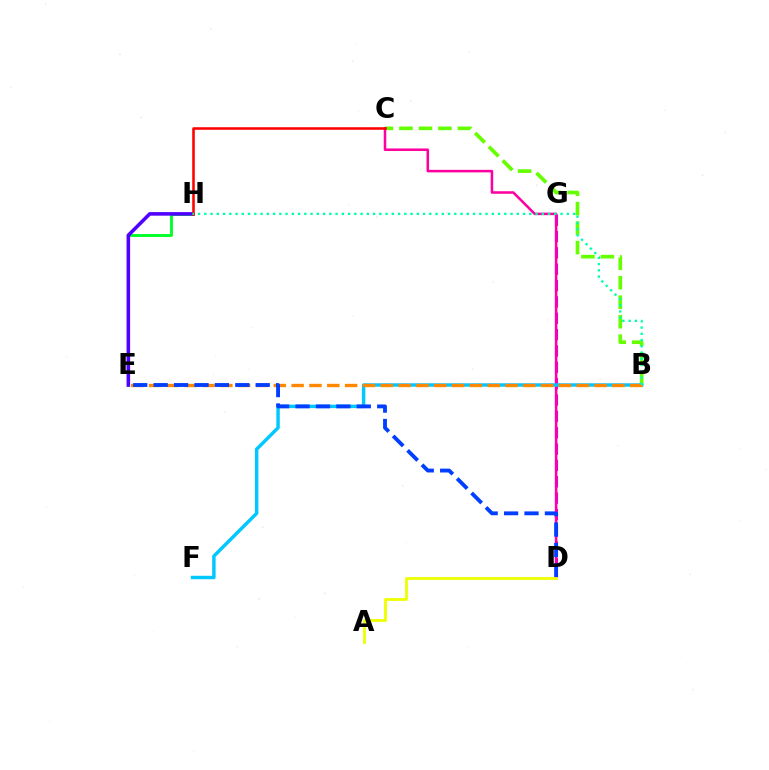{('B', 'C'): [{'color': '#66ff00', 'line_style': 'dashed', 'thickness': 2.65}], ('D', 'G'): [{'color': '#d600ff', 'line_style': 'dashed', 'thickness': 2.22}], ('C', 'D'): [{'color': '#ff00a0', 'line_style': 'solid', 'thickness': 1.83}], ('B', 'F'): [{'color': '#00c7ff', 'line_style': 'solid', 'thickness': 2.47}], ('B', 'E'): [{'color': '#ff8800', 'line_style': 'dashed', 'thickness': 2.42}], ('E', 'H'): [{'color': '#00ff27', 'line_style': 'solid', 'thickness': 2.08}, {'color': '#4f00ff', 'line_style': 'solid', 'thickness': 2.57}], ('C', 'H'): [{'color': '#ff0000', 'line_style': 'solid', 'thickness': 1.84}], ('B', 'H'): [{'color': '#00ffaf', 'line_style': 'dotted', 'thickness': 1.7}], ('D', 'E'): [{'color': '#003fff', 'line_style': 'dashed', 'thickness': 2.77}], ('A', 'D'): [{'color': '#eeff00', 'line_style': 'solid', 'thickness': 2.01}]}